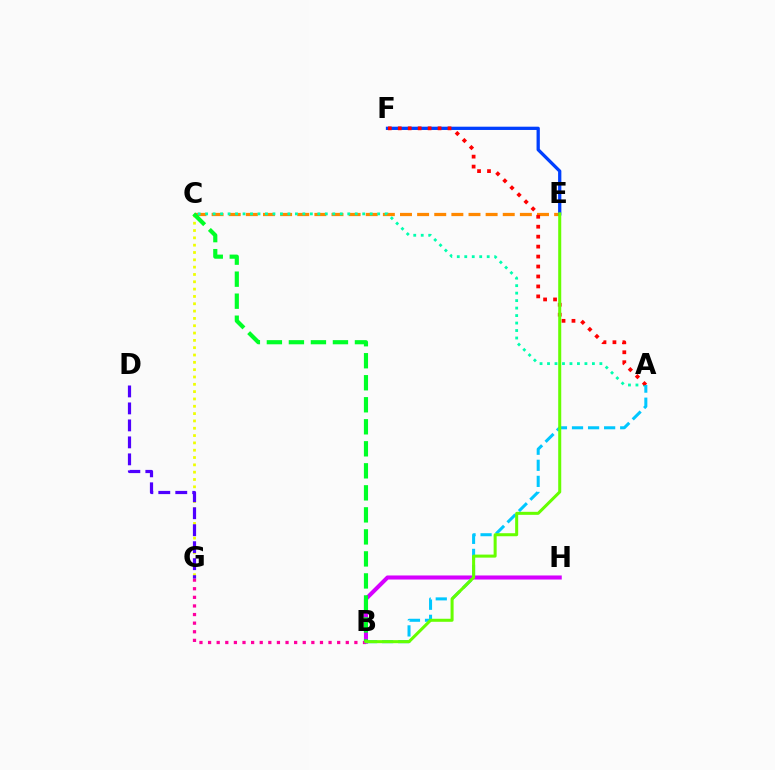{('B', 'G'): [{'color': '#ff00a0', 'line_style': 'dotted', 'thickness': 2.34}], ('C', 'E'): [{'color': '#ff8800', 'line_style': 'dashed', 'thickness': 2.33}], ('A', 'C'): [{'color': '#00ffaf', 'line_style': 'dotted', 'thickness': 2.03}], ('E', 'F'): [{'color': '#003fff', 'line_style': 'solid', 'thickness': 2.36}], ('A', 'F'): [{'color': '#ff0000', 'line_style': 'dotted', 'thickness': 2.7}], ('B', 'H'): [{'color': '#d600ff', 'line_style': 'solid', 'thickness': 2.93}], ('C', 'G'): [{'color': '#eeff00', 'line_style': 'dotted', 'thickness': 1.99}], ('A', 'B'): [{'color': '#00c7ff', 'line_style': 'dashed', 'thickness': 2.18}], ('B', 'C'): [{'color': '#00ff27', 'line_style': 'dashed', 'thickness': 2.99}], ('D', 'G'): [{'color': '#4f00ff', 'line_style': 'dashed', 'thickness': 2.31}], ('B', 'E'): [{'color': '#66ff00', 'line_style': 'solid', 'thickness': 2.18}]}